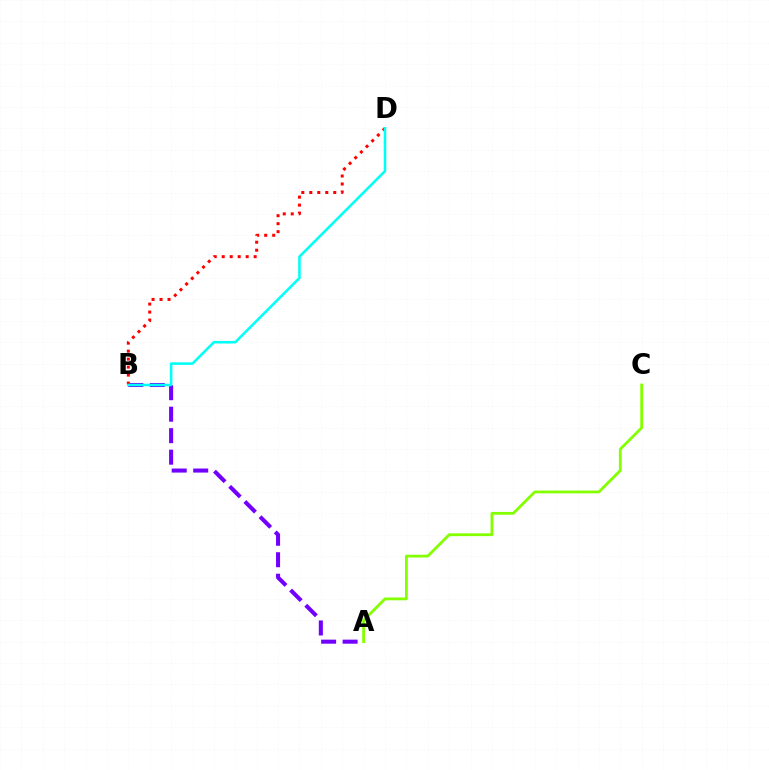{('A', 'B'): [{'color': '#7200ff', 'line_style': 'dashed', 'thickness': 2.92}], ('B', 'D'): [{'color': '#ff0000', 'line_style': 'dotted', 'thickness': 2.17}, {'color': '#00fff6', 'line_style': 'solid', 'thickness': 1.85}], ('A', 'C'): [{'color': '#84ff00', 'line_style': 'solid', 'thickness': 2.01}]}